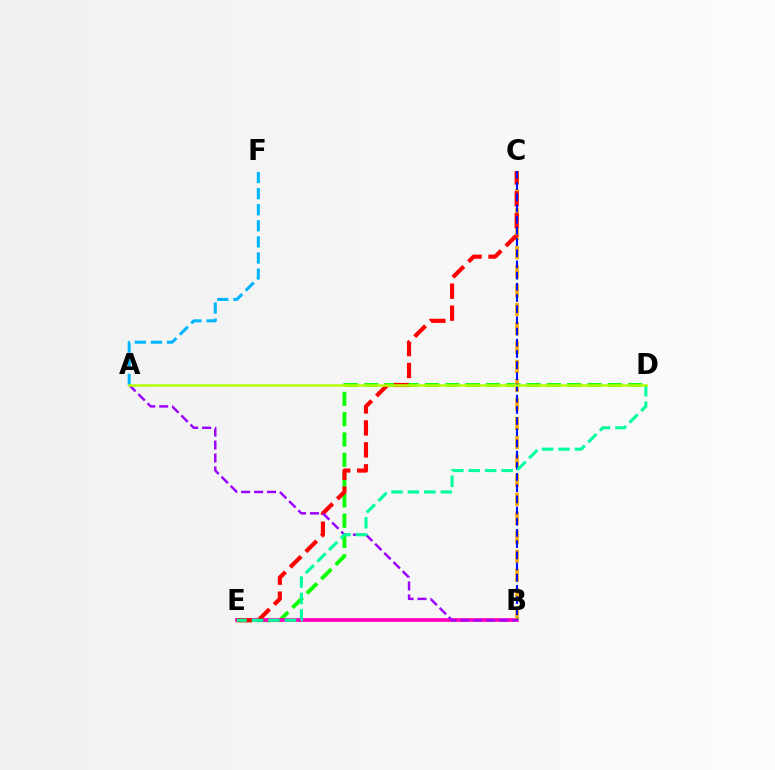{('D', 'E'): [{'color': '#08ff00', 'line_style': 'dashed', 'thickness': 2.76}, {'color': '#00ff9d', 'line_style': 'dashed', 'thickness': 2.23}], ('B', 'E'): [{'color': '#ff00bd', 'line_style': 'solid', 'thickness': 2.7}], ('B', 'C'): [{'color': '#ffa500', 'line_style': 'dashed', 'thickness': 2.58}, {'color': '#0010ff', 'line_style': 'dashed', 'thickness': 1.52}], ('C', 'E'): [{'color': '#ff0000', 'line_style': 'dashed', 'thickness': 2.98}], ('A', 'B'): [{'color': '#9b00ff', 'line_style': 'dashed', 'thickness': 1.76}], ('A', 'F'): [{'color': '#00b5ff', 'line_style': 'dashed', 'thickness': 2.19}], ('A', 'D'): [{'color': '#b3ff00', 'line_style': 'solid', 'thickness': 1.82}]}